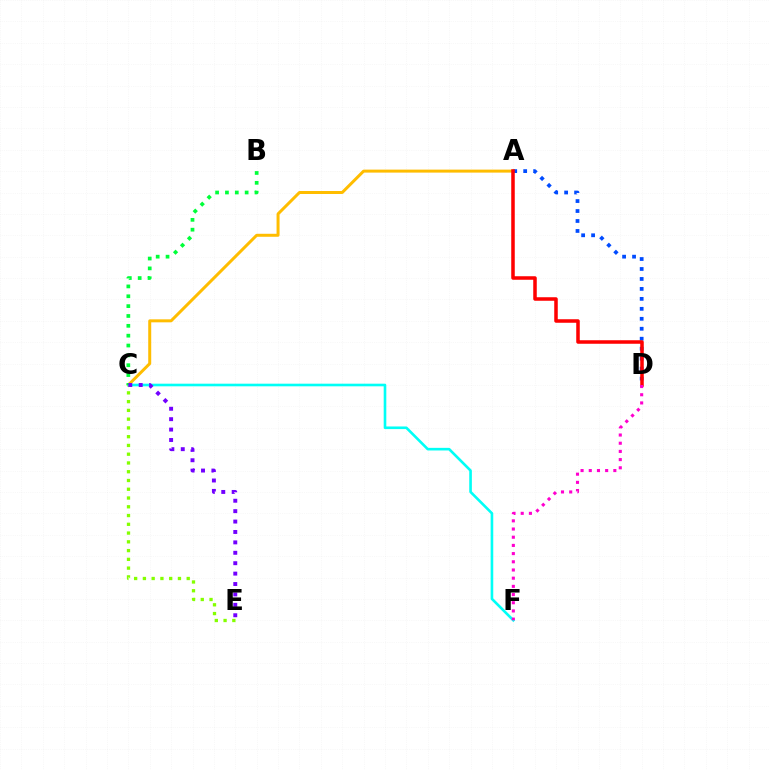{('A', 'C'): [{'color': '#ffbd00', 'line_style': 'solid', 'thickness': 2.15}], ('C', 'F'): [{'color': '#00fff6', 'line_style': 'solid', 'thickness': 1.89}], ('A', 'D'): [{'color': '#004bff', 'line_style': 'dotted', 'thickness': 2.71}, {'color': '#ff0000', 'line_style': 'solid', 'thickness': 2.53}], ('B', 'C'): [{'color': '#00ff39', 'line_style': 'dotted', 'thickness': 2.68}], ('C', 'E'): [{'color': '#84ff00', 'line_style': 'dotted', 'thickness': 2.38}, {'color': '#7200ff', 'line_style': 'dotted', 'thickness': 2.83}], ('D', 'F'): [{'color': '#ff00cf', 'line_style': 'dotted', 'thickness': 2.23}]}